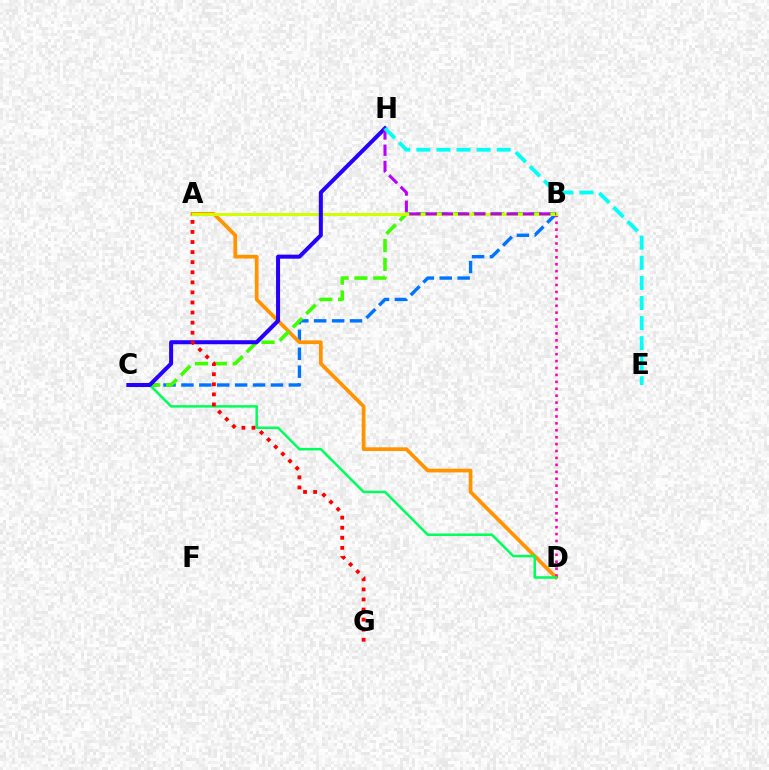{('B', 'C'): [{'color': '#0074ff', 'line_style': 'dashed', 'thickness': 2.43}, {'color': '#3dff00', 'line_style': 'dashed', 'thickness': 2.56}], ('A', 'D'): [{'color': '#ff9400', 'line_style': 'solid', 'thickness': 2.68}], ('B', 'D'): [{'color': '#ff00ac', 'line_style': 'dotted', 'thickness': 1.88}], ('C', 'D'): [{'color': '#00ff5c', 'line_style': 'solid', 'thickness': 1.81}], ('A', 'B'): [{'color': '#d1ff00', 'line_style': 'solid', 'thickness': 2.12}], ('C', 'H'): [{'color': '#2500ff', 'line_style': 'solid', 'thickness': 2.9}], ('A', 'G'): [{'color': '#ff0000', 'line_style': 'dotted', 'thickness': 2.74}], ('B', 'H'): [{'color': '#b900ff', 'line_style': 'dashed', 'thickness': 2.2}], ('E', 'H'): [{'color': '#00fff6', 'line_style': 'dashed', 'thickness': 2.73}]}